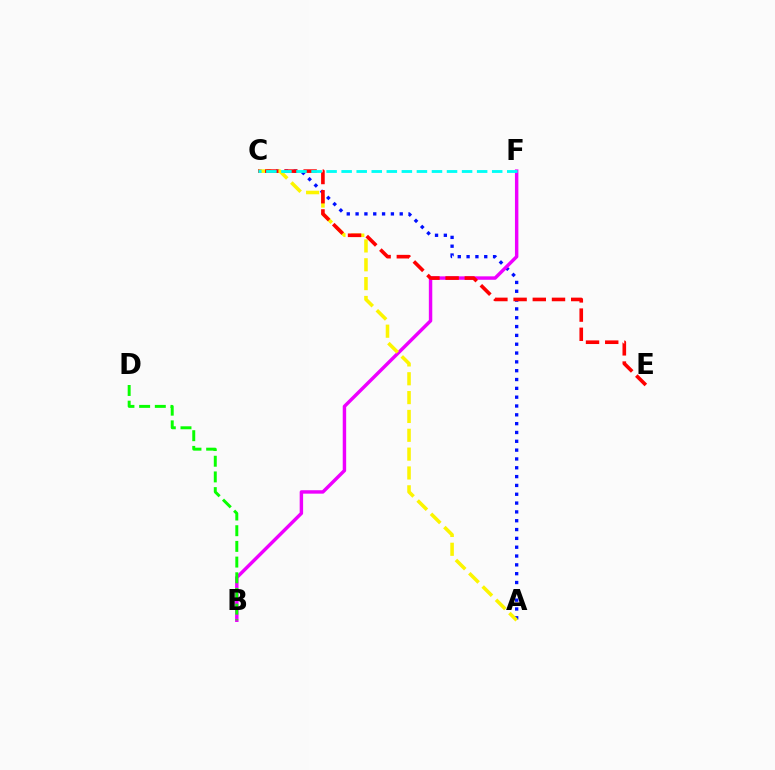{('A', 'C'): [{'color': '#0010ff', 'line_style': 'dotted', 'thickness': 2.4}, {'color': '#fcf500', 'line_style': 'dashed', 'thickness': 2.56}], ('B', 'F'): [{'color': '#ee00ff', 'line_style': 'solid', 'thickness': 2.47}], ('C', 'E'): [{'color': '#ff0000', 'line_style': 'dashed', 'thickness': 2.61}], ('B', 'D'): [{'color': '#08ff00', 'line_style': 'dashed', 'thickness': 2.13}], ('C', 'F'): [{'color': '#00fff6', 'line_style': 'dashed', 'thickness': 2.05}]}